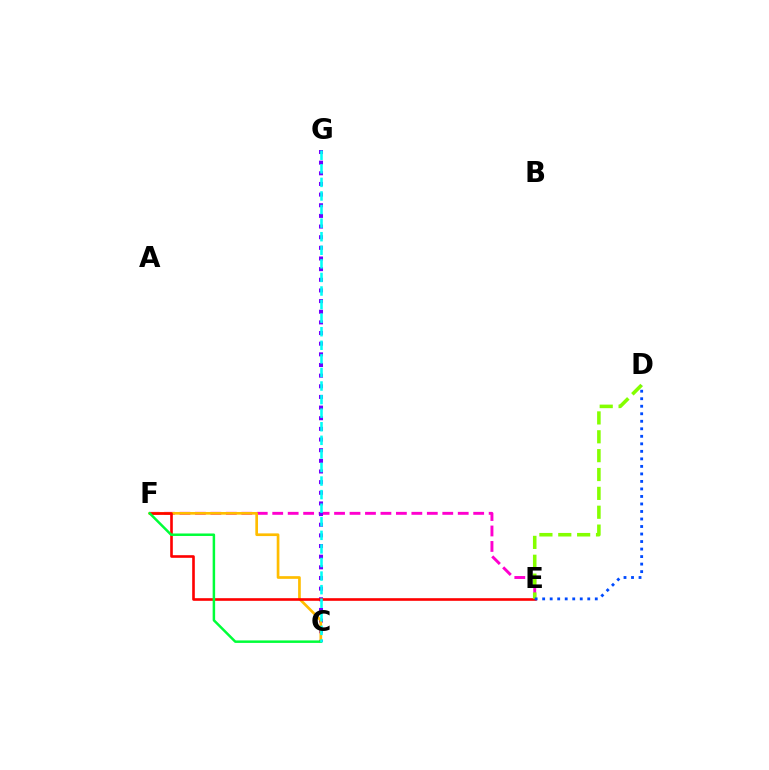{('E', 'F'): [{'color': '#ff00cf', 'line_style': 'dashed', 'thickness': 2.1}, {'color': '#ff0000', 'line_style': 'solid', 'thickness': 1.89}], ('C', 'G'): [{'color': '#7200ff', 'line_style': 'dotted', 'thickness': 2.89}, {'color': '#00fff6', 'line_style': 'dashed', 'thickness': 1.84}], ('C', 'F'): [{'color': '#ffbd00', 'line_style': 'solid', 'thickness': 1.93}, {'color': '#00ff39', 'line_style': 'solid', 'thickness': 1.79}], ('D', 'E'): [{'color': '#84ff00', 'line_style': 'dashed', 'thickness': 2.56}, {'color': '#004bff', 'line_style': 'dotted', 'thickness': 2.04}]}